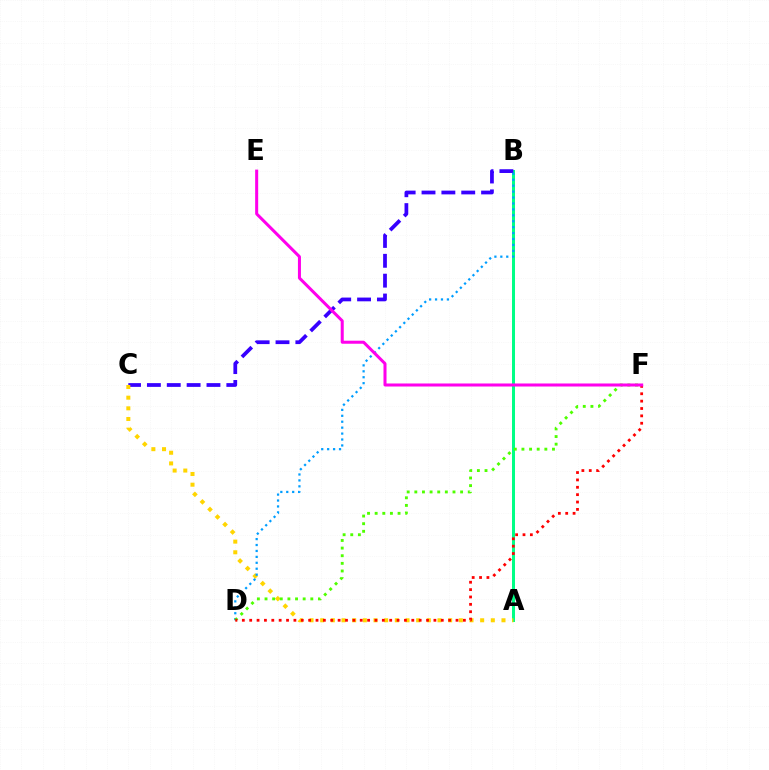{('A', 'B'): [{'color': '#00ff86', 'line_style': 'solid', 'thickness': 2.16}], ('B', 'C'): [{'color': '#3700ff', 'line_style': 'dashed', 'thickness': 2.7}], ('A', 'C'): [{'color': '#ffd500', 'line_style': 'dotted', 'thickness': 2.9}], ('B', 'D'): [{'color': '#009eff', 'line_style': 'dotted', 'thickness': 1.61}], ('D', 'F'): [{'color': '#4fff00', 'line_style': 'dotted', 'thickness': 2.07}, {'color': '#ff0000', 'line_style': 'dotted', 'thickness': 2.0}], ('E', 'F'): [{'color': '#ff00ed', 'line_style': 'solid', 'thickness': 2.18}]}